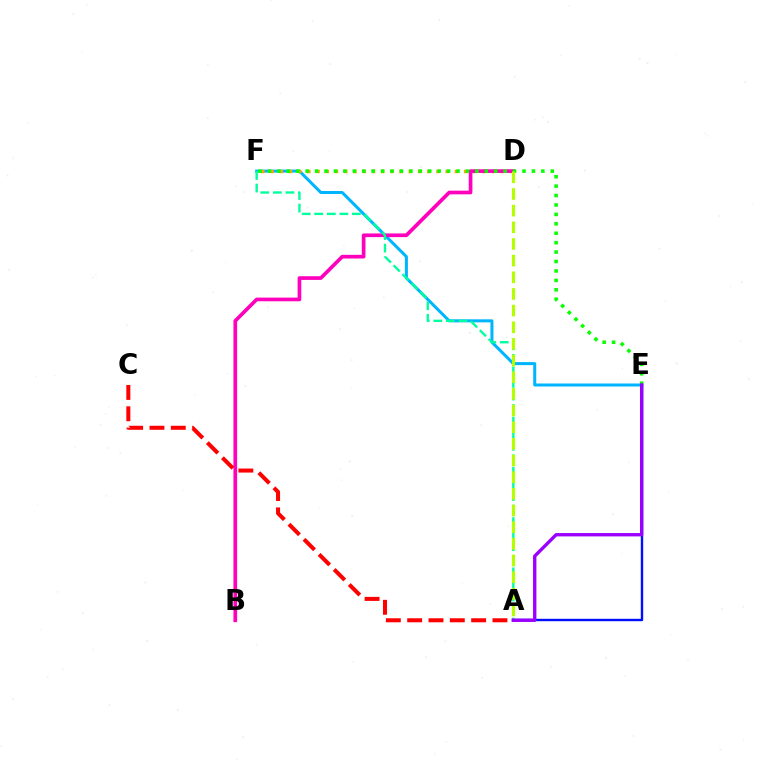{('E', 'F'): [{'color': '#00b5ff', 'line_style': 'solid', 'thickness': 2.18}, {'color': '#08ff00', 'line_style': 'dotted', 'thickness': 2.56}], ('D', 'F'): [{'color': '#ffa500', 'line_style': 'dotted', 'thickness': 2.51}], ('B', 'D'): [{'color': '#ff00bd', 'line_style': 'solid', 'thickness': 2.65}], ('A', 'C'): [{'color': '#ff0000', 'line_style': 'dashed', 'thickness': 2.9}], ('A', 'F'): [{'color': '#00ff9d', 'line_style': 'dashed', 'thickness': 1.71}], ('A', 'E'): [{'color': '#0010ff', 'line_style': 'solid', 'thickness': 1.73}, {'color': '#9b00ff', 'line_style': 'solid', 'thickness': 2.41}], ('A', 'D'): [{'color': '#b3ff00', 'line_style': 'dashed', 'thickness': 2.26}]}